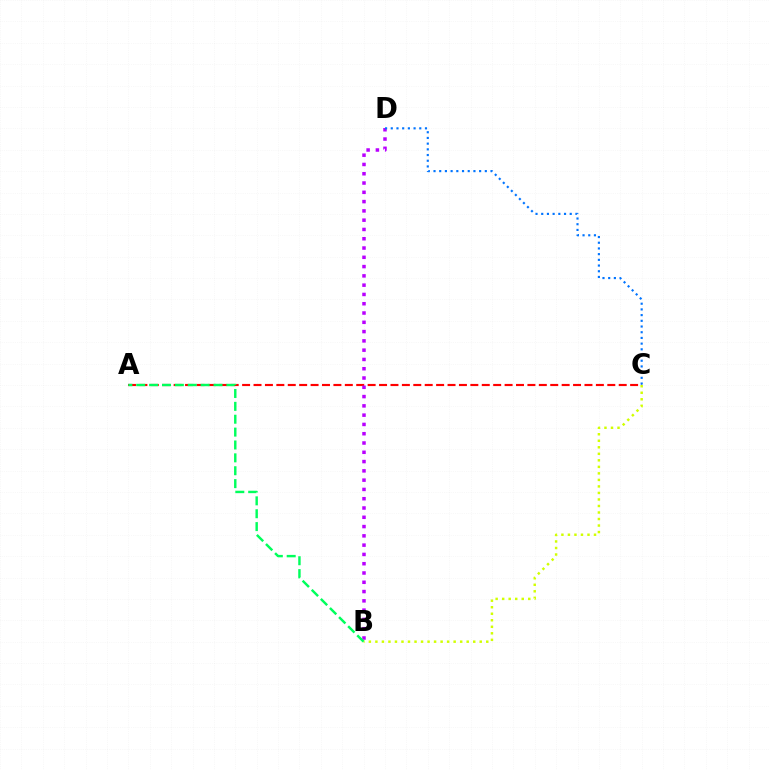{('A', 'C'): [{'color': '#ff0000', 'line_style': 'dashed', 'thickness': 1.55}], ('B', 'D'): [{'color': '#b900ff', 'line_style': 'dotted', 'thickness': 2.52}], ('B', 'C'): [{'color': '#d1ff00', 'line_style': 'dotted', 'thickness': 1.77}], ('A', 'B'): [{'color': '#00ff5c', 'line_style': 'dashed', 'thickness': 1.75}], ('C', 'D'): [{'color': '#0074ff', 'line_style': 'dotted', 'thickness': 1.55}]}